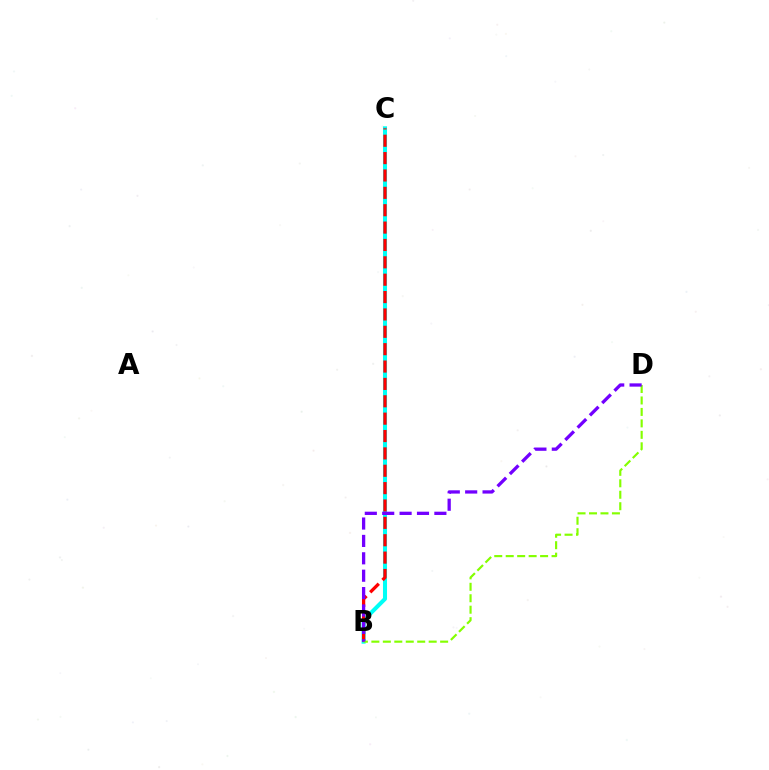{('B', 'C'): [{'color': '#00fff6', 'line_style': 'solid', 'thickness': 2.91}, {'color': '#ff0000', 'line_style': 'dashed', 'thickness': 2.36}], ('B', 'D'): [{'color': '#84ff00', 'line_style': 'dashed', 'thickness': 1.56}, {'color': '#7200ff', 'line_style': 'dashed', 'thickness': 2.36}]}